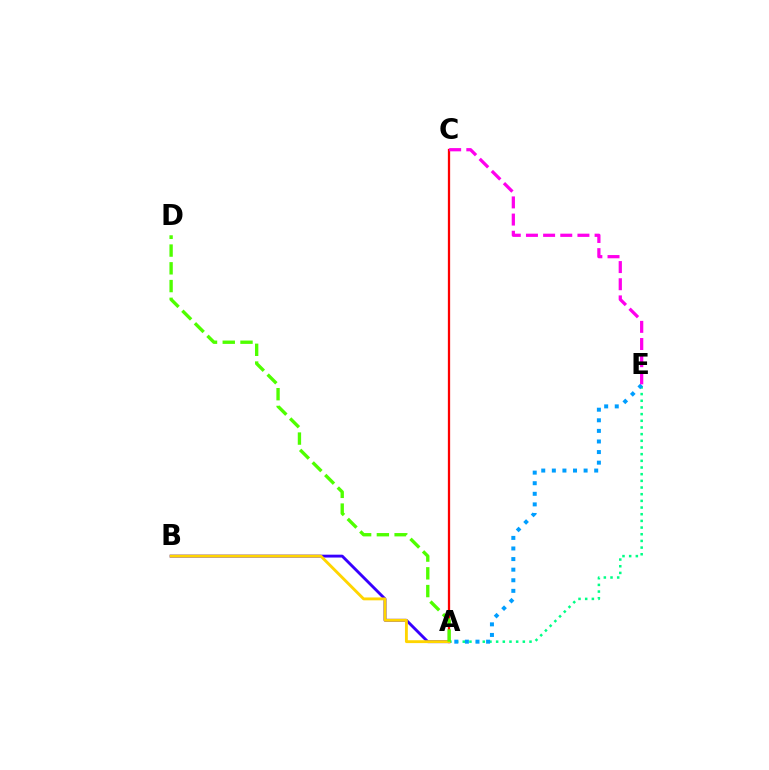{('A', 'E'): [{'color': '#00ff86', 'line_style': 'dotted', 'thickness': 1.81}, {'color': '#009eff', 'line_style': 'dotted', 'thickness': 2.88}], ('A', 'B'): [{'color': '#3700ff', 'line_style': 'solid', 'thickness': 2.07}, {'color': '#ffd500', 'line_style': 'solid', 'thickness': 2.06}], ('A', 'C'): [{'color': '#ff0000', 'line_style': 'solid', 'thickness': 1.64}], ('C', 'E'): [{'color': '#ff00ed', 'line_style': 'dashed', 'thickness': 2.33}], ('A', 'D'): [{'color': '#4fff00', 'line_style': 'dashed', 'thickness': 2.41}]}